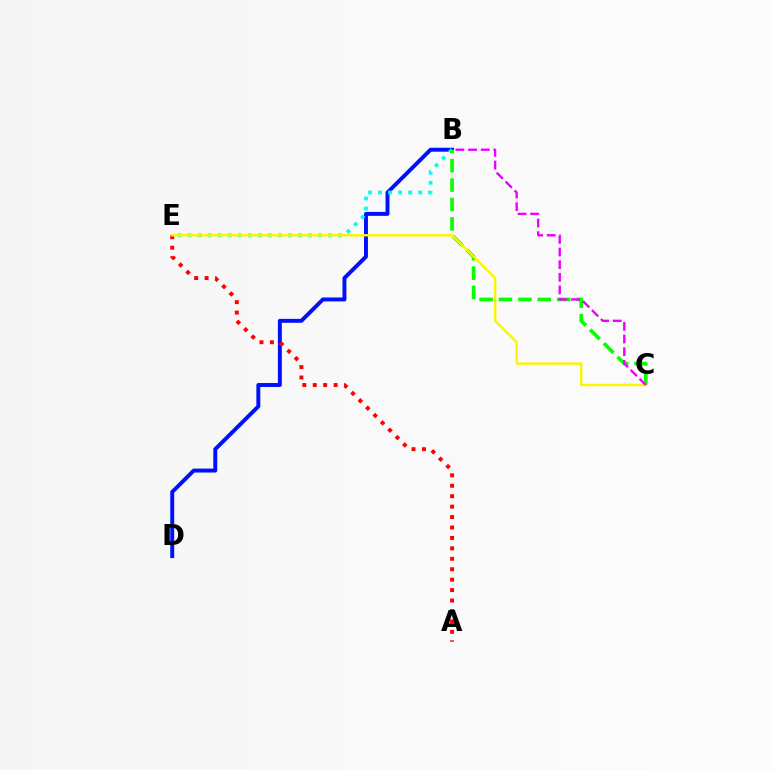{('B', 'D'): [{'color': '#0010ff', 'line_style': 'solid', 'thickness': 2.84}], ('A', 'E'): [{'color': '#ff0000', 'line_style': 'dotted', 'thickness': 2.84}], ('B', 'E'): [{'color': '#00fff6', 'line_style': 'dotted', 'thickness': 2.73}], ('B', 'C'): [{'color': '#08ff00', 'line_style': 'dashed', 'thickness': 2.64}, {'color': '#ee00ff', 'line_style': 'dashed', 'thickness': 1.72}], ('C', 'E'): [{'color': '#fcf500', 'line_style': 'solid', 'thickness': 1.74}]}